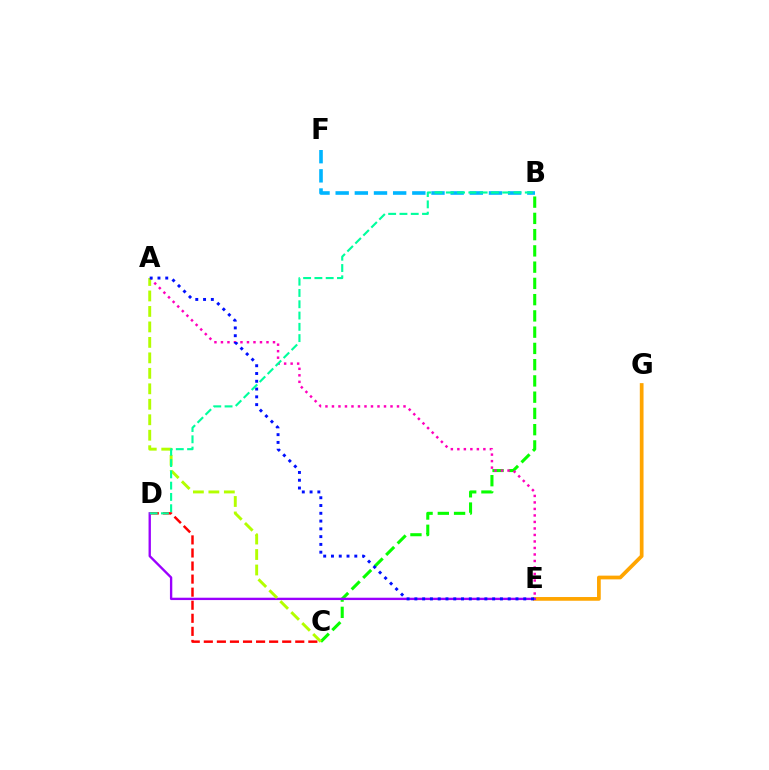{('B', 'C'): [{'color': '#08ff00', 'line_style': 'dashed', 'thickness': 2.21}], ('C', 'D'): [{'color': '#ff0000', 'line_style': 'dashed', 'thickness': 1.77}], ('E', 'G'): [{'color': '#ffa500', 'line_style': 'solid', 'thickness': 2.69}], ('A', 'E'): [{'color': '#ff00bd', 'line_style': 'dotted', 'thickness': 1.77}, {'color': '#0010ff', 'line_style': 'dotted', 'thickness': 2.11}], ('D', 'E'): [{'color': '#9b00ff', 'line_style': 'solid', 'thickness': 1.69}], ('B', 'F'): [{'color': '#00b5ff', 'line_style': 'dashed', 'thickness': 2.6}], ('A', 'C'): [{'color': '#b3ff00', 'line_style': 'dashed', 'thickness': 2.1}], ('B', 'D'): [{'color': '#00ff9d', 'line_style': 'dashed', 'thickness': 1.53}]}